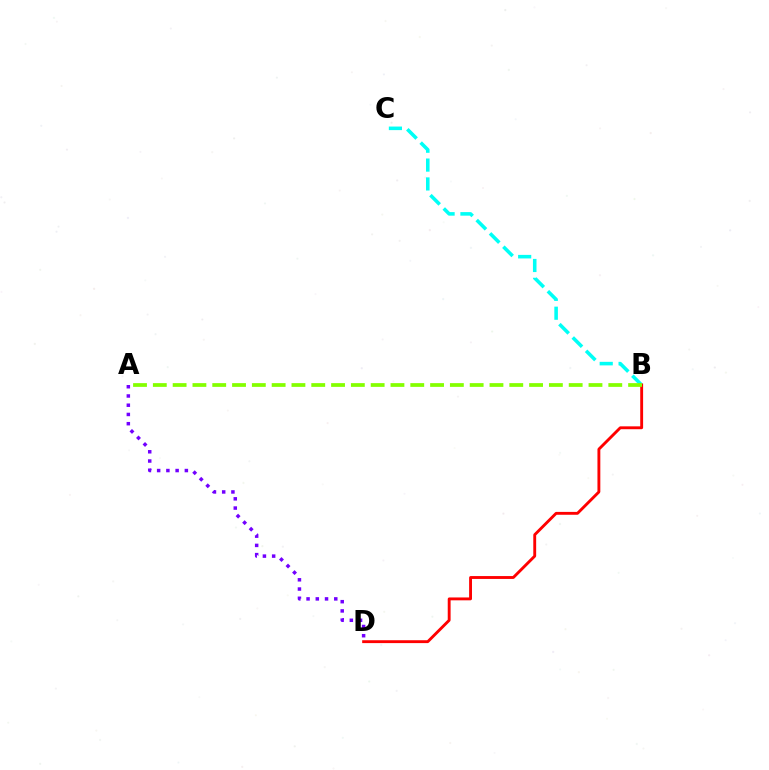{('B', 'C'): [{'color': '#00fff6', 'line_style': 'dashed', 'thickness': 2.56}], ('B', 'D'): [{'color': '#ff0000', 'line_style': 'solid', 'thickness': 2.07}], ('A', 'D'): [{'color': '#7200ff', 'line_style': 'dotted', 'thickness': 2.51}], ('A', 'B'): [{'color': '#84ff00', 'line_style': 'dashed', 'thickness': 2.69}]}